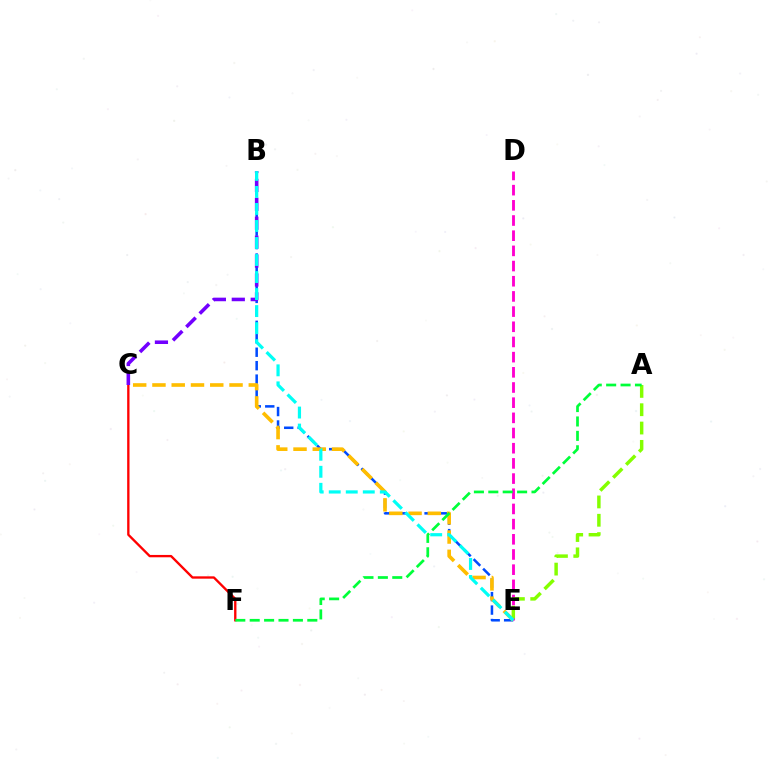{('B', 'E'): [{'color': '#004bff', 'line_style': 'dashed', 'thickness': 1.83}, {'color': '#00fff6', 'line_style': 'dashed', 'thickness': 2.31}], ('C', 'E'): [{'color': '#ffbd00', 'line_style': 'dashed', 'thickness': 2.62}], ('C', 'F'): [{'color': '#ff0000', 'line_style': 'solid', 'thickness': 1.69}], ('D', 'E'): [{'color': '#ff00cf', 'line_style': 'dashed', 'thickness': 2.06}], ('B', 'C'): [{'color': '#7200ff', 'line_style': 'dashed', 'thickness': 2.57}], ('A', 'E'): [{'color': '#84ff00', 'line_style': 'dashed', 'thickness': 2.49}], ('A', 'F'): [{'color': '#00ff39', 'line_style': 'dashed', 'thickness': 1.96}]}